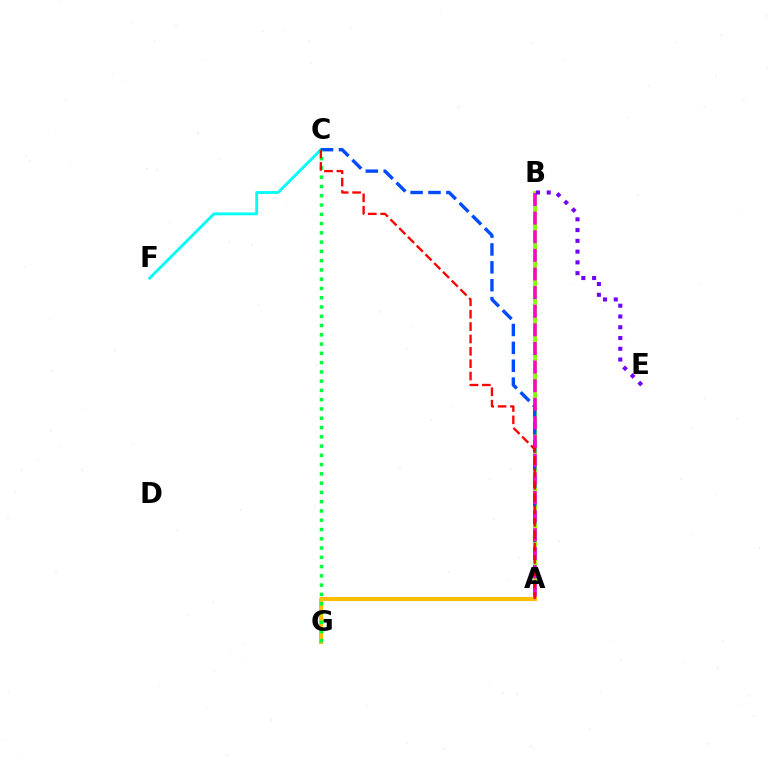{('C', 'F'): [{'color': '#00fff6', 'line_style': 'solid', 'thickness': 2.04}], ('A', 'B'): [{'color': '#84ff00', 'line_style': 'solid', 'thickness': 2.8}, {'color': '#ff00cf', 'line_style': 'dashed', 'thickness': 2.53}], ('A', 'C'): [{'color': '#004bff', 'line_style': 'dashed', 'thickness': 2.43}, {'color': '#ff0000', 'line_style': 'dashed', 'thickness': 1.68}], ('A', 'G'): [{'color': '#ffbd00', 'line_style': 'solid', 'thickness': 2.96}], ('B', 'E'): [{'color': '#7200ff', 'line_style': 'dotted', 'thickness': 2.92}], ('C', 'G'): [{'color': '#00ff39', 'line_style': 'dotted', 'thickness': 2.52}]}